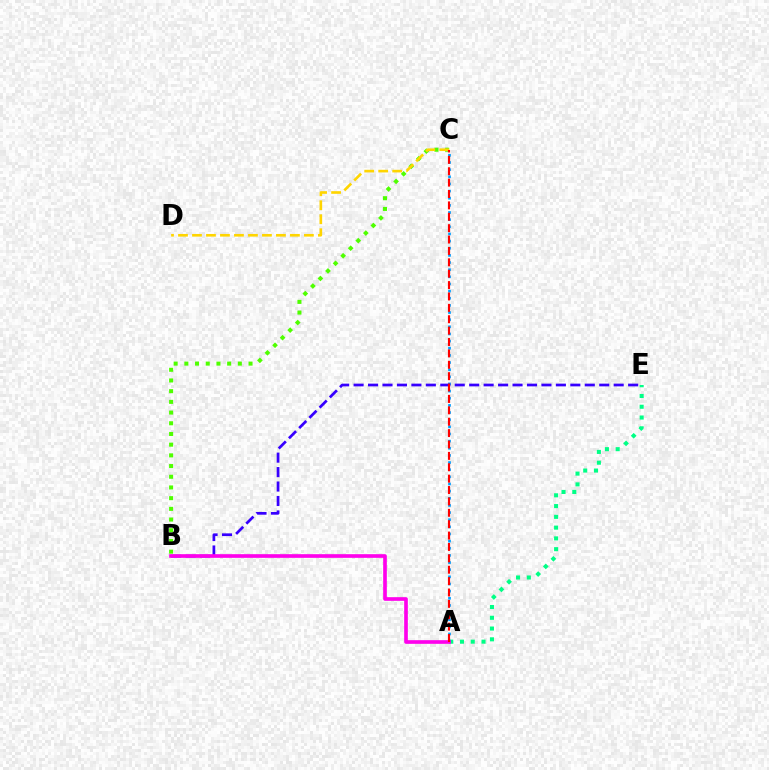{('A', 'E'): [{'color': '#00ff86', 'line_style': 'dotted', 'thickness': 2.93}], ('A', 'C'): [{'color': '#009eff', 'line_style': 'dotted', 'thickness': 1.94}, {'color': '#ff0000', 'line_style': 'dashed', 'thickness': 1.55}], ('B', 'E'): [{'color': '#3700ff', 'line_style': 'dashed', 'thickness': 1.96}], ('A', 'B'): [{'color': '#ff00ed', 'line_style': 'solid', 'thickness': 2.63}], ('B', 'C'): [{'color': '#4fff00', 'line_style': 'dotted', 'thickness': 2.91}], ('C', 'D'): [{'color': '#ffd500', 'line_style': 'dashed', 'thickness': 1.9}]}